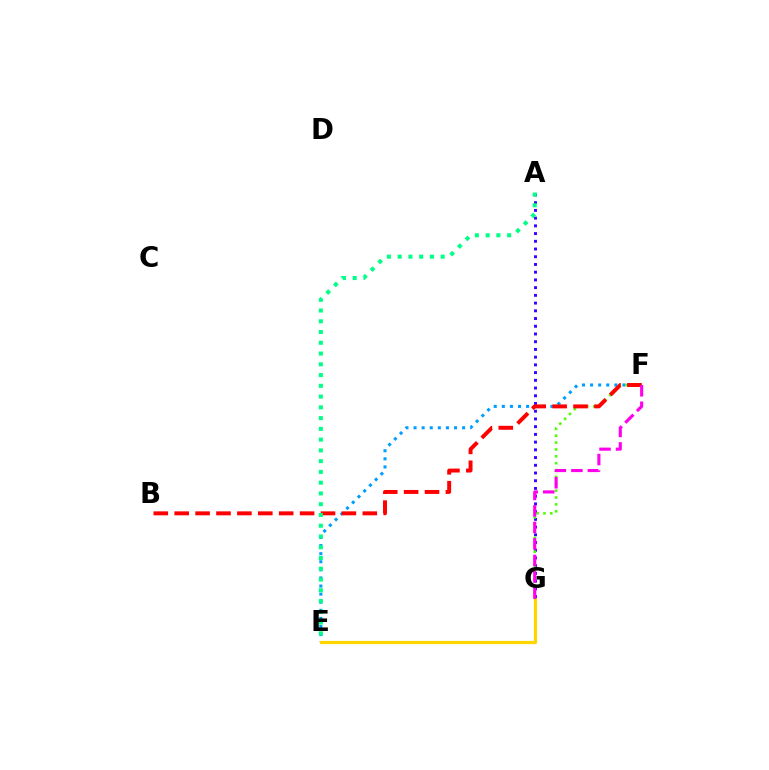{('E', 'F'): [{'color': '#009eff', 'line_style': 'dotted', 'thickness': 2.2}], ('A', 'G'): [{'color': '#3700ff', 'line_style': 'dotted', 'thickness': 2.1}], ('E', 'G'): [{'color': '#ffd500', 'line_style': 'solid', 'thickness': 2.28}], ('F', 'G'): [{'color': '#4fff00', 'line_style': 'dotted', 'thickness': 1.87}, {'color': '#ff00ed', 'line_style': 'dashed', 'thickness': 2.24}], ('B', 'F'): [{'color': '#ff0000', 'line_style': 'dashed', 'thickness': 2.84}], ('A', 'E'): [{'color': '#00ff86', 'line_style': 'dotted', 'thickness': 2.92}]}